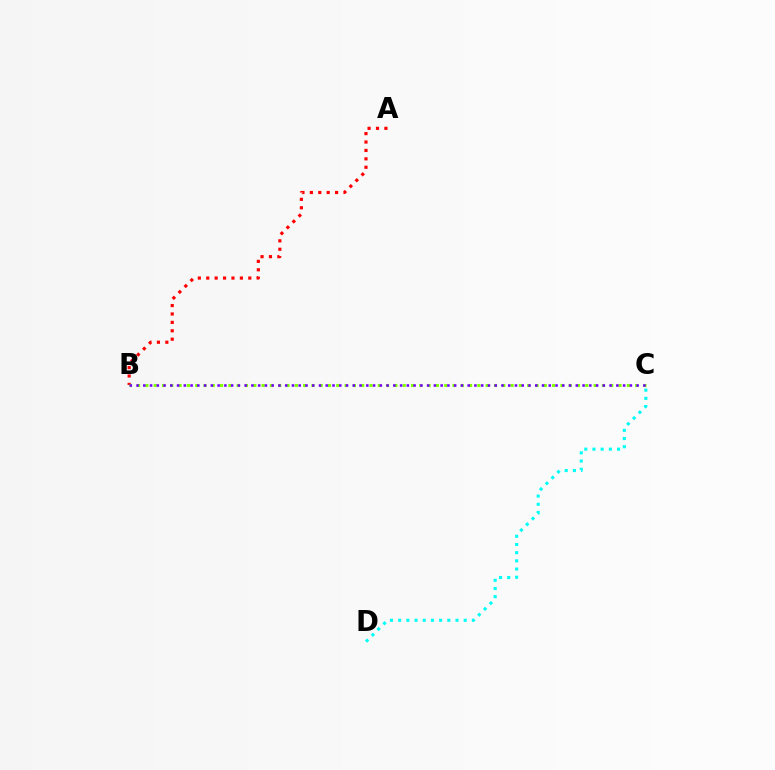{('A', 'B'): [{'color': '#ff0000', 'line_style': 'dotted', 'thickness': 2.28}], ('C', 'D'): [{'color': '#00fff6', 'line_style': 'dotted', 'thickness': 2.23}], ('B', 'C'): [{'color': '#84ff00', 'line_style': 'dotted', 'thickness': 2.26}, {'color': '#7200ff', 'line_style': 'dotted', 'thickness': 1.84}]}